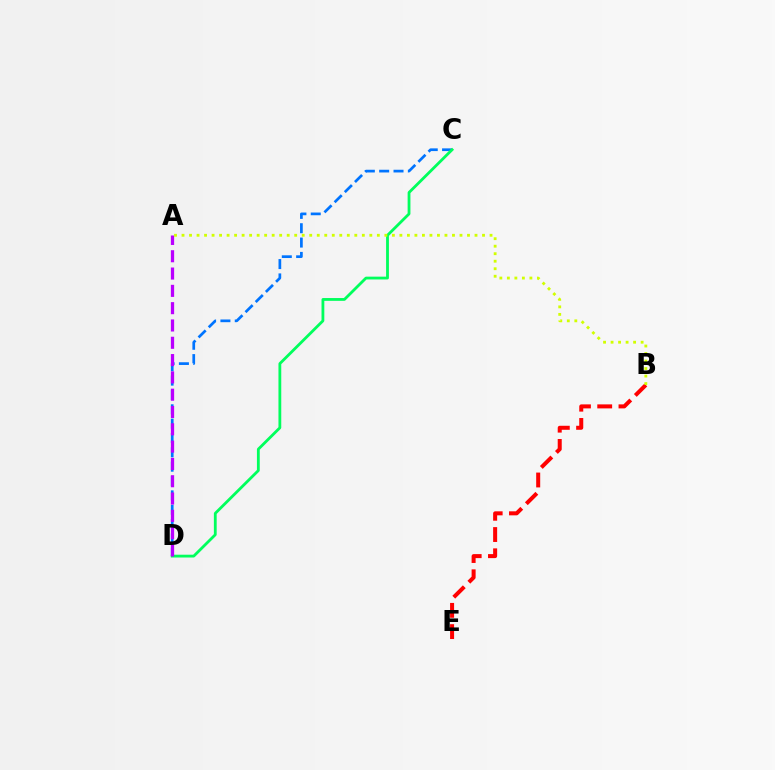{('B', 'E'): [{'color': '#ff0000', 'line_style': 'dashed', 'thickness': 2.89}], ('C', 'D'): [{'color': '#0074ff', 'line_style': 'dashed', 'thickness': 1.95}, {'color': '#00ff5c', 'line_style': 'solid', 'thickness': 2.02}], ('A', 'D'): [{'color': '#b900ff', 'line_style': 'dashed', 'thickness': 2.35}], ('A', 'B'): [{'color': '#d1ff00', 'line_style': 'dotted', 'thickness': 2.04}]}